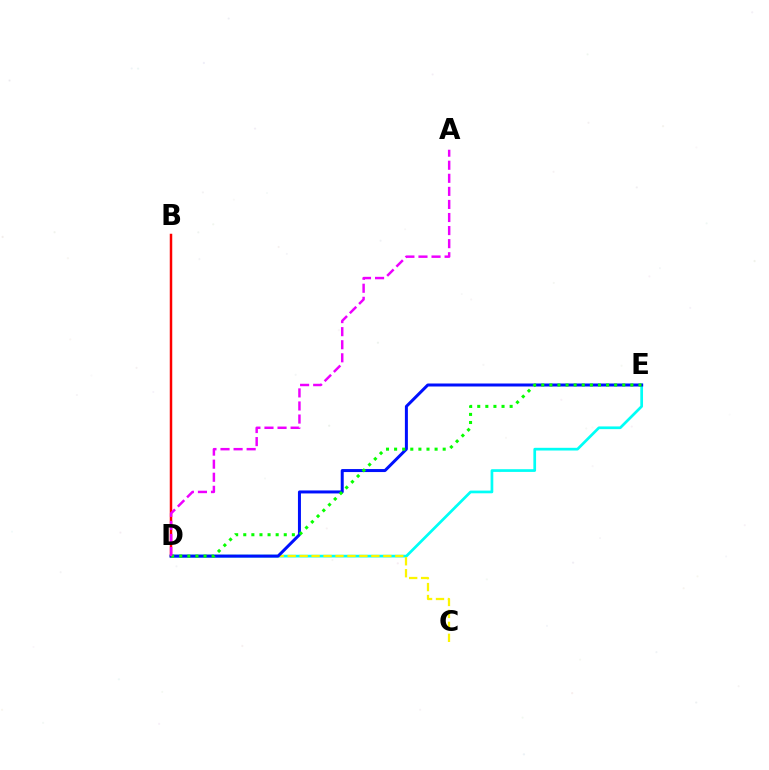{('D', 'E'): [{'color': '#00fff6', 'line_style': 'solid', 'thickness': 1.95}, {'color': '#0010ff', 'line_style': 'solid', 'thickness': 2.16}, {'color': '#08ff00', 'line_style': 'dotted', 'thickness': 2.2}], ('C', 'D'): [{'color': '#fcf500', 'line_style': 'dashed', 'thickness': 1.62}], ('B', 'D'): [{'color': '#ff0000', 'line_style': 'solid', 'thickness': 1.79}], ('A', 'D'): [{'color': '#ee00ff', 'line_style': 'dashed', 'thickness': 1.78}]}